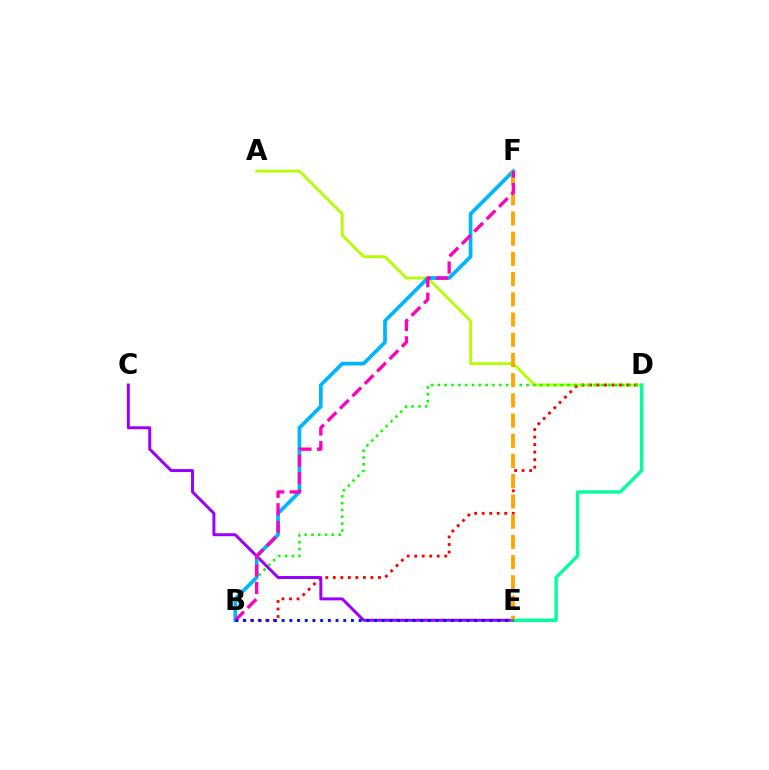{('A', 'D'): [{'color': '#b3ff00', 'line_style': 'solid', 'thickness': 2.01}], ('B', 'D'): [{'color': '#ff0000', 'line_style': 'dotted', 'thickness': 2.04}, {'color': '#08ff00', 'line_style': 'dotted', 'thickness': 1.85}], ('C', 'E'): [{'color': '#9b00ff', 'line_style': 'solid', 'thickness': 2.14}], ('D', 'E'): [{'color': '#00ff9d', 'line_style': 'solid', 'thickness': 2.42}], ('B', 'F'): [{'color': '#00b5ff', 'line_style': 'solid', 'thickness': 2.67}, {'color': '#ff00bd', 'line_style': 'dashed', 'thickness': 2.38}], ('E', 'F'): [{'color': '#ffa500', 'line_style': 'dashed', 'thickness': 2.75}], ('B', 'E'): [{'color': '#0010ff', 'line_style': 'dotted', 'thickness': 2.09}]}